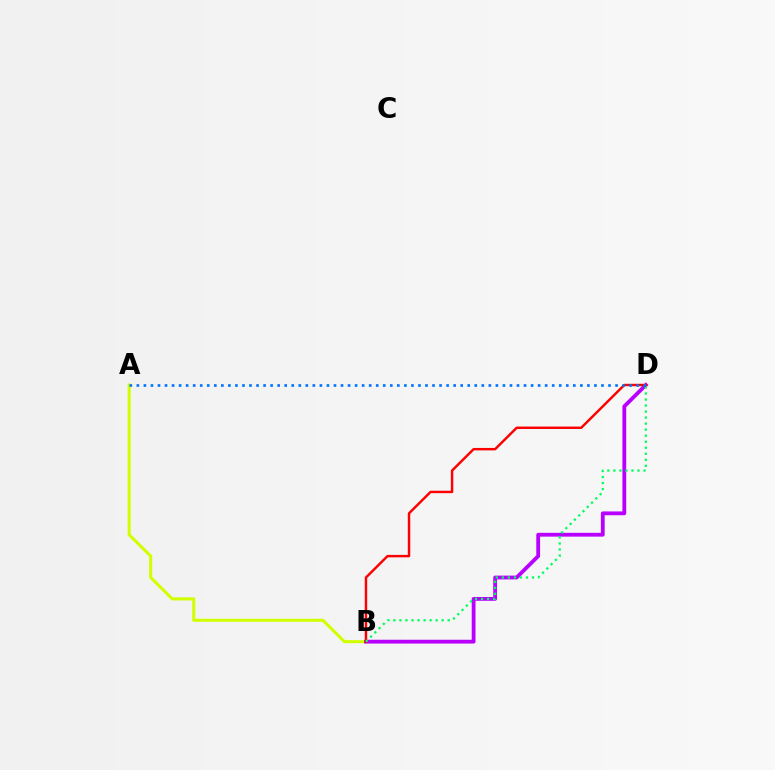{('A', 'B'): [{'color': '#d1ff00', 'line_style': 'solid', 'thickness': 2.2}], ('B', 'D'): [{'color': '#b900ff', 'line_style': 'solid', 'thickness': 2.74}, {'color': '#ff0000', 'line_style': 'solid', 'thickness': 1.76}, {'color': '#00ff5c', 'line_style': 'dotted', 'thickness': 1.64}], ('A', 'D'): [{'color': '#0074ff', 'line_style': 'dotted', 'thickness': 1.91}]}